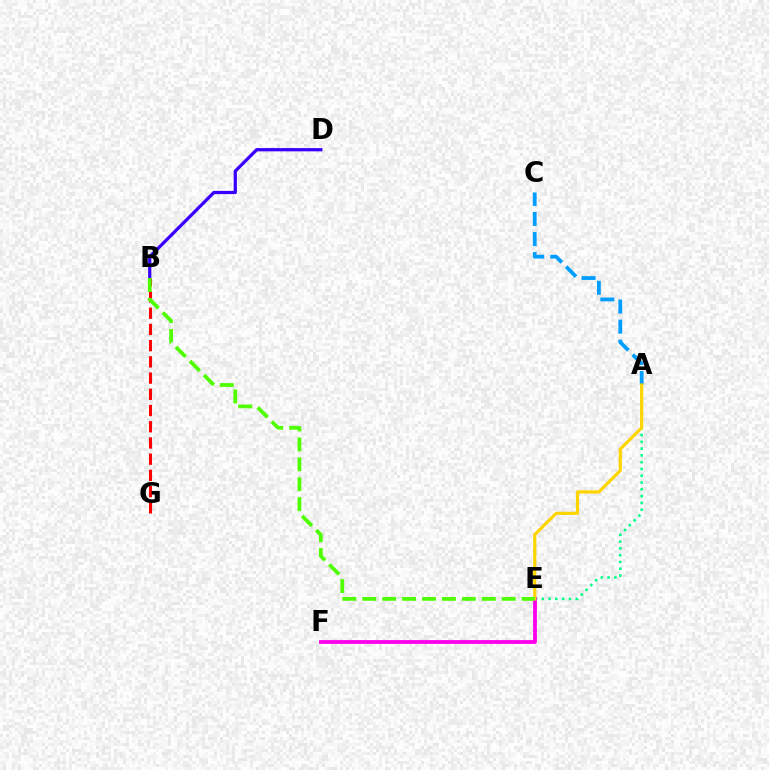{('B', 'G'): [{'color': '#ff0000', 'line_style': 'dashed', 'thickness': 2.2}], ('A', 'E'): [{'color': '#00ff86', 'line_style': 'dotted', 'thickness': 1.84}, {'color': '#ffd500', 'line_style': 'solid', 'thickness': 2.28}], ('B', 'D'): [{'color': '#3700ff', 'line_style': 'solid', 'thickness': 2.34}], ('E', 'F'): [{'color': '#ff00ed', 'line_style': 'solid', 'thickness': 2.75}], ('A', 'C'): [{'color': '#009eff', 'line_style': 'dashed', 'thickness': 2.73}], ('B', 'E'): [{'color': '#4fff00', 'line_style': 'dashed', 'thickness': 2.71}]}